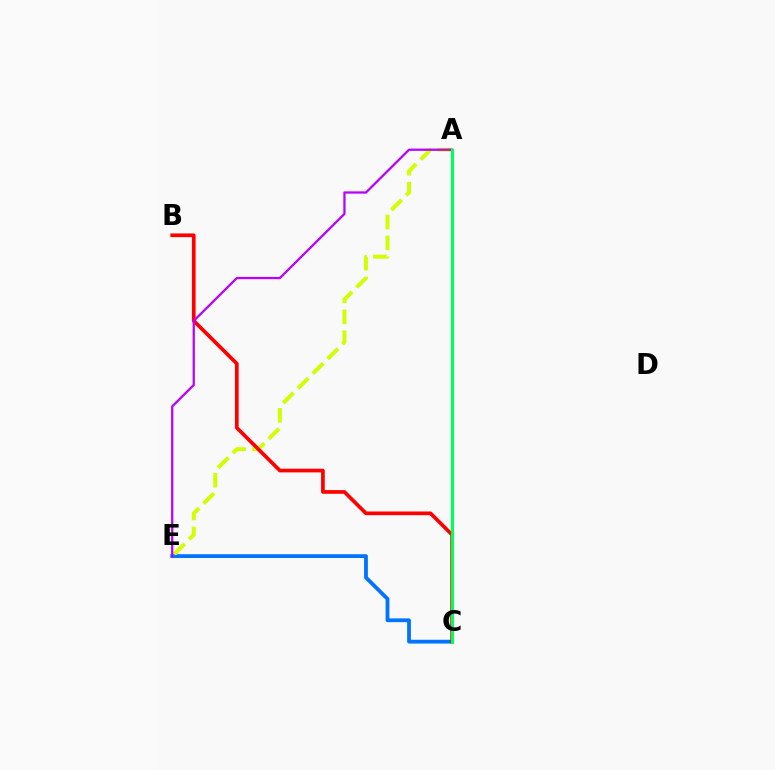{('C', 'E'): [{'color': '#0074ff', 'line_style': 'solid', 'thickness': 2.73}], ('A', 'E'): [{'color': '#d1ff00', 'line_style': 'dashed', 'thickness': 2.84}, {'color': '#b900ff', 'line_style': 'solid', 'thickness': 1.62}], ('B', 'C'): [{'color': '#ff0000', 'line_style': 'solid', 'thickness': 2.66}], ('A', 'C'): [{'color': '#00ff5c', 'line_style': 'solid', 'thickness': 2.26}]}